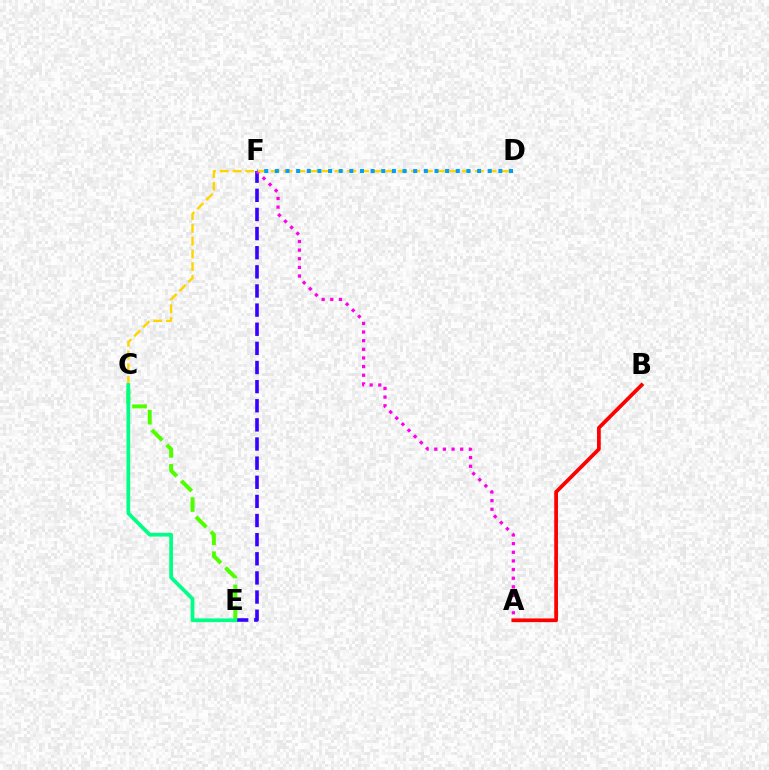{('E', 'F'): [{'color': '#3700ff', 'line_style': 'dashed', 'thickness': 2.6}], ('A', 'F'): [{'color': '#ff00ed', 'line_style': 'dotted', 'thickness': 2.35}], ('A', 'B'): [{'color': '#ff0000', 'line_style': 'solid', 'thickness': 2.69}], ('C', 'E'): [{'color': '#4fff00', 'line_style': 'dashed', 'thickness': 2.86}, {'color': '#00ff86', 'line_style': 'solid', 'thickness': 2.68}], ('C', 'D'): [{'color': '#ffd500', 'line_style': 'dashed', 'thickness': 1.73}], ('D', 'F'): [{'color': '#009eff', 'line_style': 'dotted', 'thickness': 2.89}]}